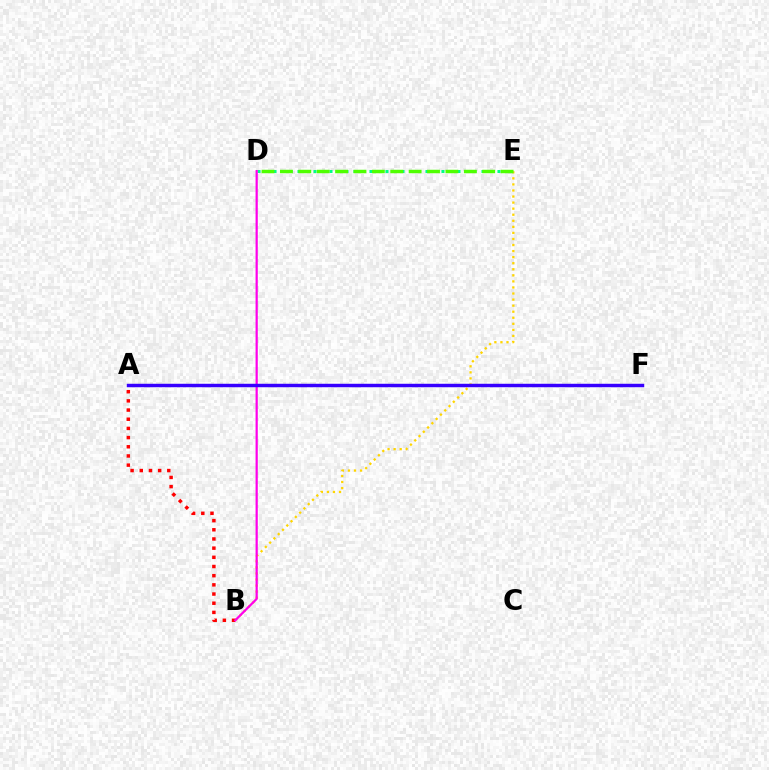{('B', 'E'): [{'color': '#ffd500', 'line_style': 'dotted', 'thickness': 1.65}], ('A', 'F'): [{'color': '#009eff', 'line_style': 'dashed', 'thickness': 1.93}, {'color': '#3700ff', 'line_style': 'solid', 'thickness': 2.49}], ('D', 'E'): [{'color': '#00ff86', 'line_style': 'dotted', 'thickness': 2.17}, {'color': '#4fff00', 'line_style': 'dashed', 'thickness': 2.5}], ('A', 'B'): [{'color': '#ff0000', 'line_style': 'dotted', 'thickness': 2.49}], ('B', 'D'): [{'color': '#ff00ed', 'line_style': 'solid', 'thickness': 1.6}]}